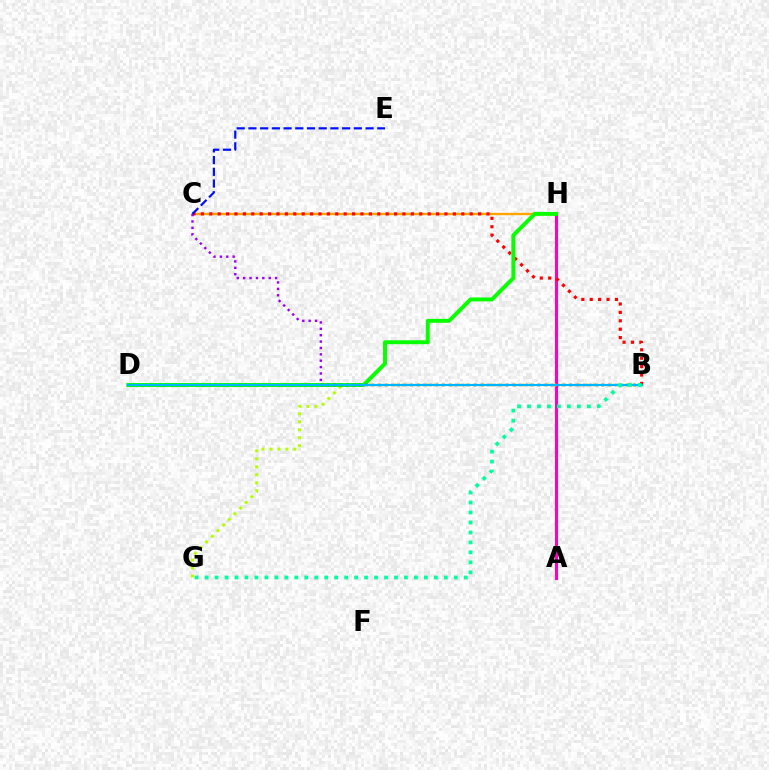{('A', 'H'): [{'color': '#ff00bd', 'line_style': 'solid', 'thickness': 2.22}], ('C', 'H'): [{'color': '#ffa500', 'line_style': 'solid', 'thickness': 1.71}], ('B', 'G'): [{'color': '#b3ff00', 'line_style': 'dotted', 'thickness': 2.17}, {'color': '#00ff9d', 'line_style': 'dotted', 'thickness': 2.71}], ('B', 'C'): [{'color': '#ff0000', 'line_style': 'dotted', 'thickness': 2.28}, {'color': '#9b00ff', 'line_style': 'dotted', 'thickness': 1.73}], ('D', 'H'): [{'color': '#08ff00', 'line_style': 'solid', 'thickness': 2.83}], ('B', 'D'): [{'color': '#00b5ff', 'line_style': 'solid', 'thickness': 1.56}], ('C', 'E'): [{'color': '#0010ff', 'line_style': 'dashed', 'thickness': 1.59}]}